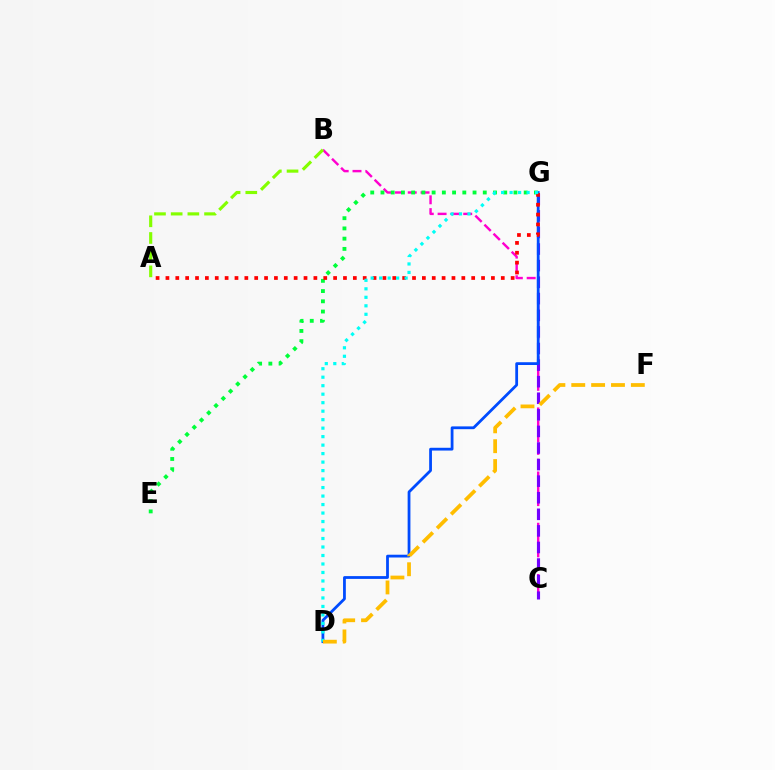{('B', 'C'): [{'color': '#ff00cf', 'line_style': 'dashed', 'thickness': 1.74}], ('E', 'G'): [{'color': '#00ff39', 'line_style': 'dotted', 'thickness': 2.78}], ('C', 'G'): [{'color': '#7200ff', 'line_style': 'dashed', 'thickness': 2.25}], ('A', 'B'): [{'color': '#84ff00', 'line_style': 'dashed', 'thickness': 2.27}], ('D', 'G'): [{'color': '#004bff', 'line_style': 'solid', 'thickness': 2.01}, {'color': '#00fff6', 'line_style': 'dotted', 'thickness': 2.31}], ('A', 'G'): [{'color': '#ff0000', 'line_style': 'dotted', 'thickness': 2.68}], ('D', 'F'): [{'color': '#ffbd00', 'line_style': 'dashed', 'thickness': 2.7}]}